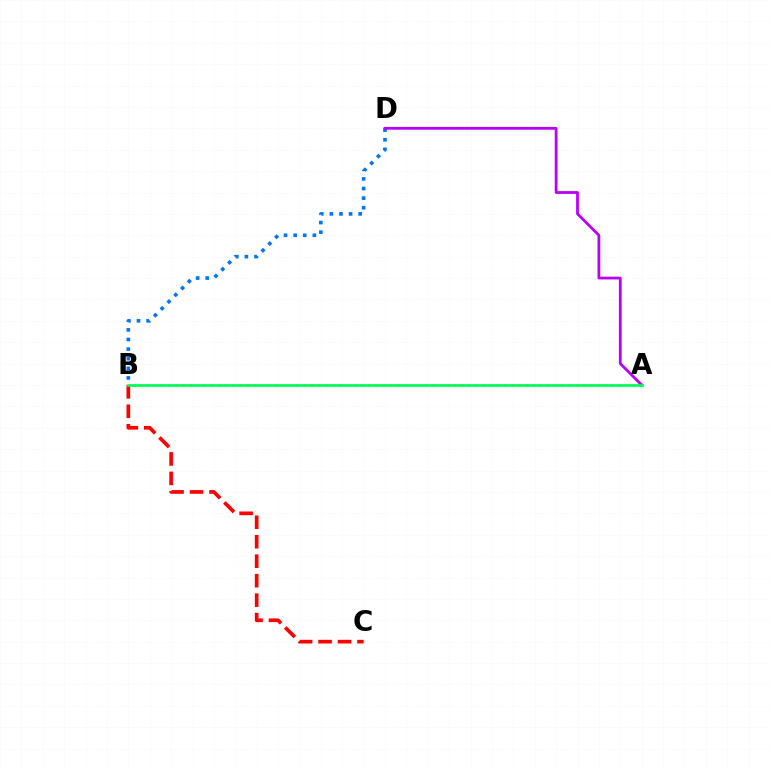{('B', 'D'): [{'color': '#0074ff', 'line_style': 'dotted', 'thickness': 2.61}], ('A', 'B'): [{'color': '#d1ff00', 'line_style': 'dotted', 'thickness': 1.94}, {'color': '#00ff5c', 'line_style': 'solid', 'thickness': 1.95}], ('B', 'C'): [{'color': '#ff0000', 'line_style': 'dashed', 'thickness': 2.65}], ('A', 'D'): [{'color': '#b900ff', 'line_style': 'solid', 'thickness': 2.0}]}